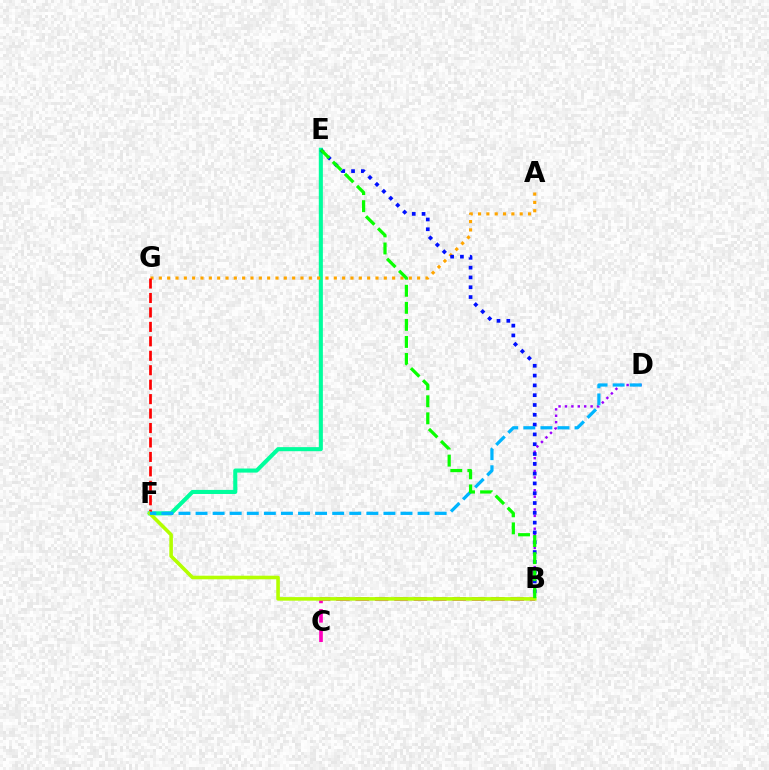{('E', 'F'): [{'color': '#00ff9d', 'line_style': 'solid', 'thickness': 2.94}], ('B', 'C'): [{'color': '#ff00bd', 'line_style': 'dashed', 'thickness': 2.63}], ('A', 'G'): [{'color': '#ffa500', 'line_style': 'dotted', 'thickness': 2.26}], ('B', 'D'): [{'color': '#9b00ff', 'line_style': 'dotted', 'thickness': 1.74}], ('F', 'G'): [{'color': '#ff0000', 'line_style': 'dashed', 'thickness': 1.96}], ('B', 'E'): [{'color': '#0010ff', 'line_style': 'dotted', 'thickness': 2.66}, {'color': '#08ff00', 'line_style': 'dashed', 'thickness': 2.32}], ('B', 'F'): [{'color': '#b3ff00', 'line_style': 'solid', 'thickness': 2.58}], ('D', 'F'): [{'color': '#00b5ff', 'line_style': 'dashed', 'thickness': 2.32}]}